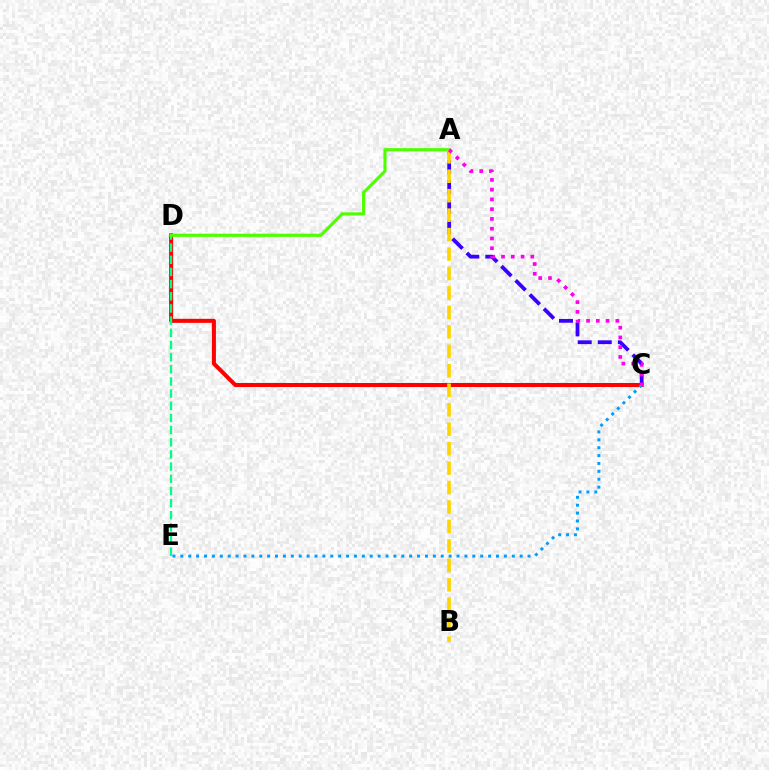{('A', 'C'): [{'color': '#3700ff', 'line_style': 'dashed', 'thickness': 2.72}, {'color': '#ff00ed', 'line_style': 'dotted', 'thickness': 2.65}], ('C', 'D'): [{'color': '#ff0000', 'line_style': 'solid', 'thickness': 2.91}], ('D', 'E'): [{'color': '#00ff86', 'line_style': 'dashed', 'thickness': 1.65}], ('C', 'E'): [{'color': '#009eff', 'line_style': 'dotted', 'thickness': 2.14}], ('A', 'D'): [{'color': '#4fff00', 'line_style': 'solid', 'thickness': 2.27}], ('A', 'B'): [{'color': '#ffd500', 'line_style': 'dashed', 'thickness': 2.64}]}